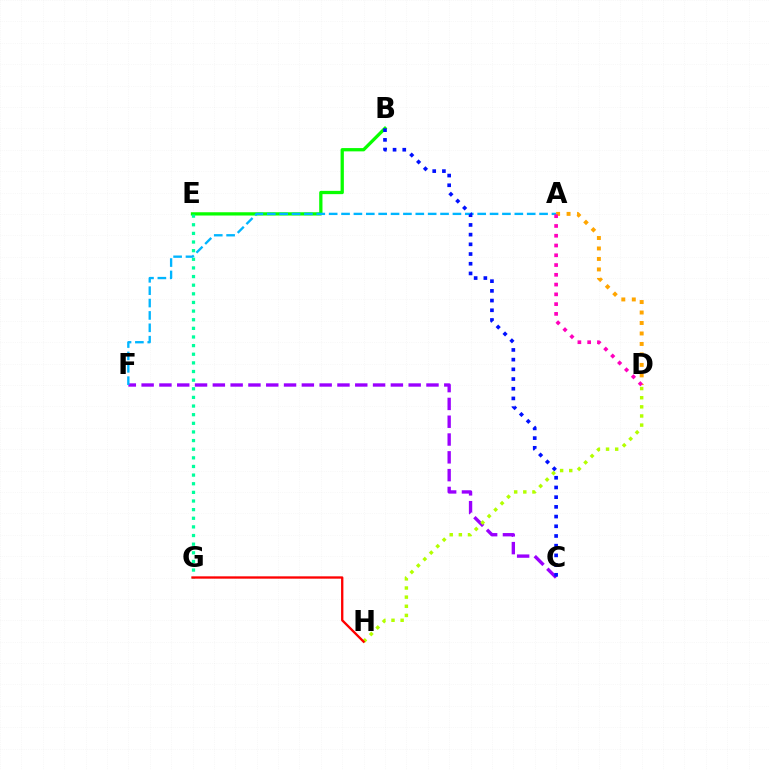{('B', 'E'): [{'color': '#08ff00', 'line_style': 'solid', 'thickness': 2.36}], ('A', 'D'): [{'color': '#ffa500', 'line_style': 'dotted', 'thickness': 2.85}, {'color': '#ff00bd', 'line_style': 'dotted', 'thickness': 2.65}], ('E', 'G'): [{'color': '#00ff9d', 'line_style': 'dotted', 'thickness': 2.35}], ('C', 'F'): [{'color': '#9b00ff', 'line_style': 'dashed', 'thickness': 2.42}], ('A', 'F'): [{'color': '#00b5ff', 'line_style': 'dashed', 'thickness': 1.68}], ('D', 'H'): [{'color': '#b3ff00', 'line_style': 'dotted', 'thickness': 2.48}], ('B', 'C'): [{'color': '#0010ff', 'line_style': 'dotted', 'thickness': 2.64}], ('G', 'H'): [{'color': '#ff0000', 'line_style': 'solid', 'thickness': 1.68}]}